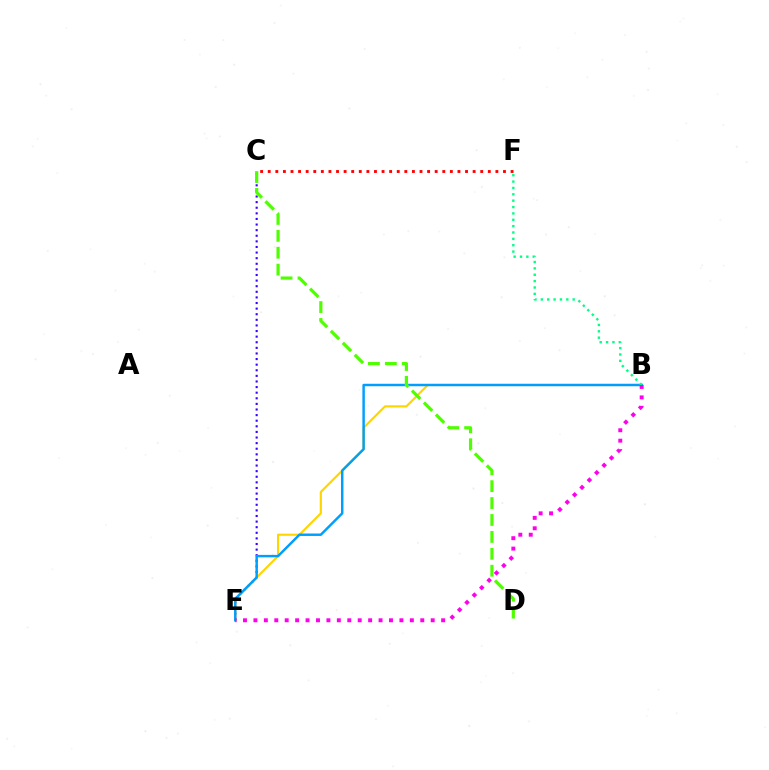{('C', 'E'): [{'color': '#3700ff', 'line_style': 'dotted', 'thickness': 1.52}], ('C', 'F'): [{'color': '#ff0000', 'line_style': 'dotted', 'thickness': 2.06}], ('B', 'E'): [{'color': '#ffd500', 'line_style': 'solid', 'thickness': 1.55}, {'color': '#009eff', 'line_style': 'solid', 'thickness': 1.77}, {'color': '#ff00ed', 'line_style': 'dotted', 'thickness': 2.83}], ('B', 'F'): [{'color': '#00ff86', 'line_style': 'dotted', 'thickness': 1.73}], ('C', 'D'): [{'color': '#4fff00', 'line_style': 'dashed', 'thickness': 2.3}]}